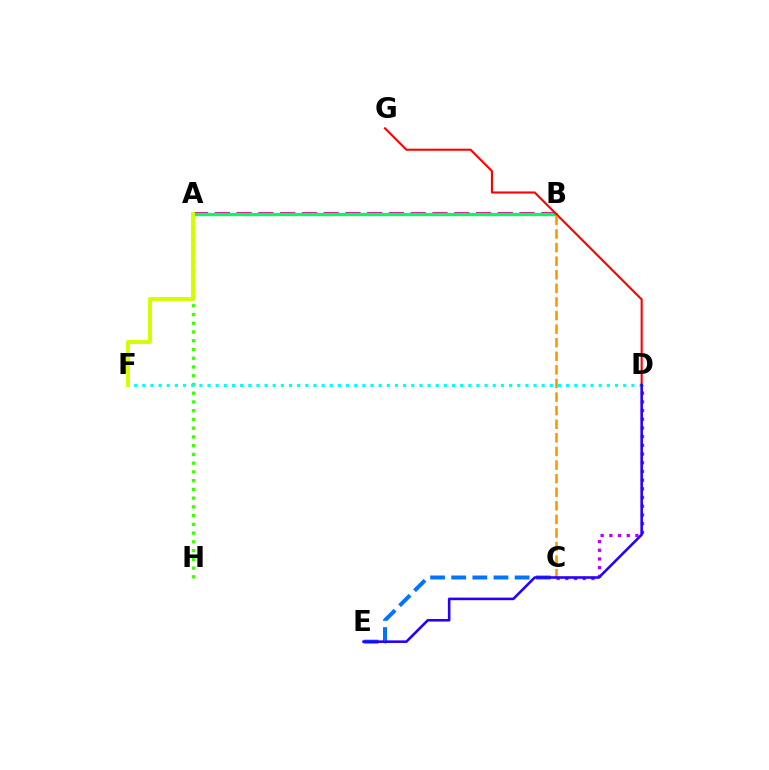{('A', 'B'): [{'color': '#ff00ac', 'line_style': 'dashed', 'thickness': 2.96}, {'color': '#00ff5c', 'line_style': 'solid', 'thickness': 2.39}], ('C', 'D'): [{'color': '#b900ff', 'line_style': 'dotted', 'thickness': 2.36}], ('A', 'H'): [{'color': '#3dff00', 'line_style': 'dotted', 'thickness': 2.38}], ('C', 'E'): [{'color': '#0074ff', 'line_style': 'dashed', 'thickness': 2.87}], ('D', 'F'): [{'color': '#00fff6', 'line_style': 'dotted', 'thickness': 2.21}], ('A', 'F'): [{'color': '#d1ff00', 'line_style': 'solid', 'thickness': 2.81}], ('D', 'G'): [{'color': '#ff0000', 'line_style': 'solid', 'thickness': 1.51}], ('B', 'C'): [{'color': '#ff9400', 'line_style': 'dashed', 'thickness': 1.85}], ('D', 'E'): [{'color': '#2500ff', 'line_style': 'solid', 'thickness': 1.86}]}